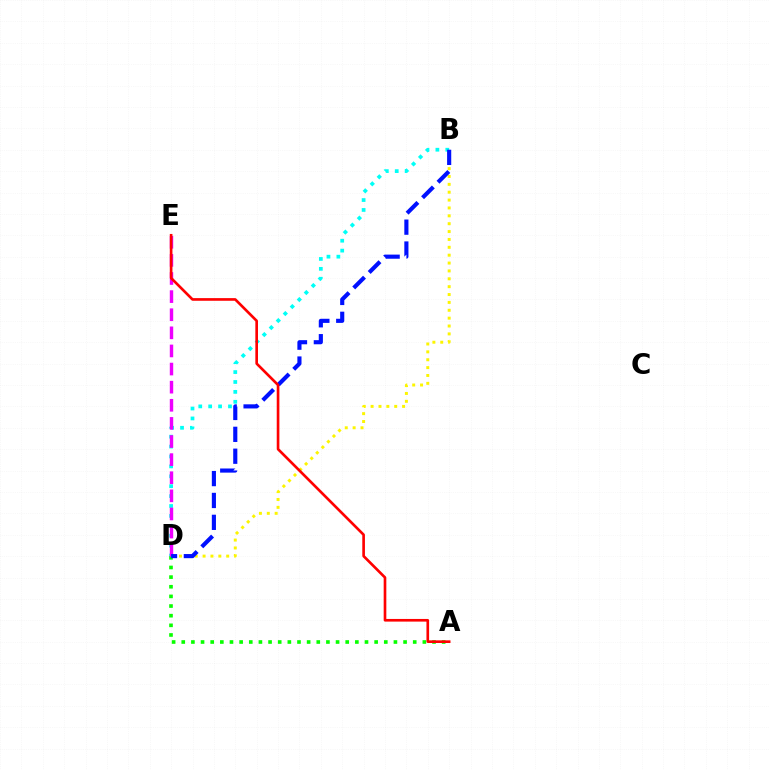{('A', 'D'): [{'color': '#08ff00', 'line_style': 'dotted', 'thickness': 2.62}], ('B', 'D'): [{'color': '#00fff6', 'line_style': 'dotted', 'thickness': 2.69}, {'color': '#fcf500', 'line_style': 'dotted', 'thickness': 2.14}, {'color': '#0010ff', 'line_style': 'dashed', 'thickness': 2.97}], ('D', 'E'): [{'color': '#ee00ff', 'line_style': 'dashed', 'thickness': 2.46}], ('A', 'E'): [{'color': '#ff0000', 'line_style': 'solid', 'thickness': 1.91}]}